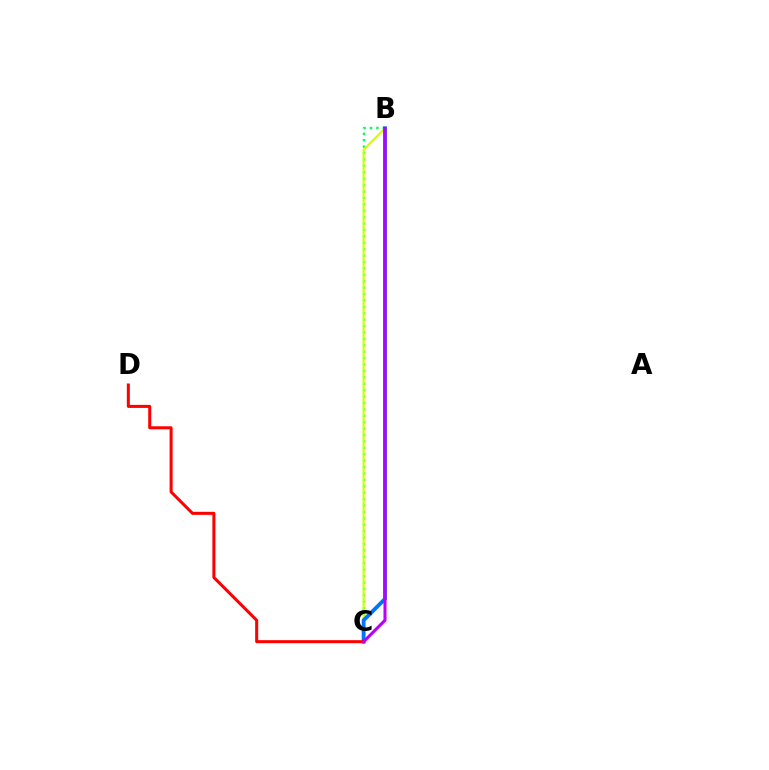{('B', 'C'): [{'color': '#00ff5c', 'line_style': 'dotted', 'thickness': 1.74}, {'color': '#d1ff00', 'line_style': 'solid', 'thickness': 1.56}, {'color': '#0074ff', 'line_style': 'solid', 'thickness': 2.76}, {'color': '#b900ff', 'line_style': 'solid', 'thickness': 2.21}], ('C', 'D'): [{'color': '#ff0000', 'line_style': 'solid', 'thickness': 2.18}]}